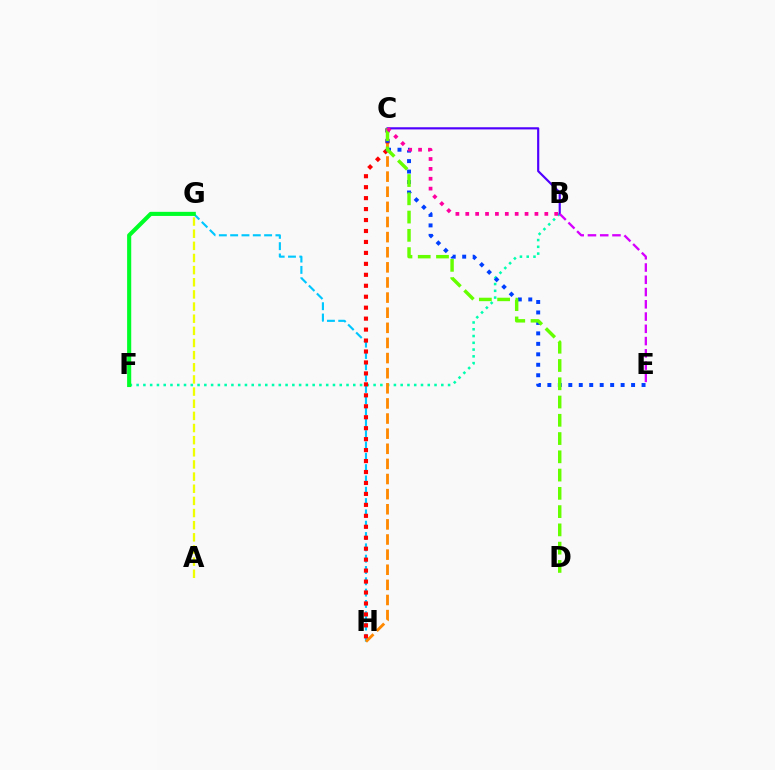{('B', 'F'): [{'color': '#00ffaf', 'line_style': 'dotted', 'thickness': 1.84}], ('G', 'H'): [{'color': '#00c7ff', 'line_style': 'dashed', 'thickness': 1.54}], ('B', 'C'): [{'color': '#4f00ff', 'line_style': 'solid', 'thickness': 1.56}, {'color': '#ff00a0', 'line_style': 'dotted', 'thickness': 2.68}], ('A', 'G'): [{'color': '#eeff00', 'line_style': 'dashed', 'thickness': 1.65}], ('B', 'E'): [{'color': '#d600ff', 'line_style': 'dashed', 'thickness': 1.67}], ('C', 'H'): [{'color': '#ff8800', 'line_style': 'dashed', 'thickness': 2.05}, {'color': '#ff0000', 'line_style': 'dotted', 'thickness': 2.98}], ('C', 'E'): [{'color': '#003fff', 'line_style': 'dotted', 'thickness': 2.84}], ('C', 'D'): [{'color': '#66ff00', 'line_style': 'dashed', 'thickness': 2.48}], ('F', 'G'): [{'color': '#00ff27', 'line_style': 'solid', 'thickness': 2.96}]}